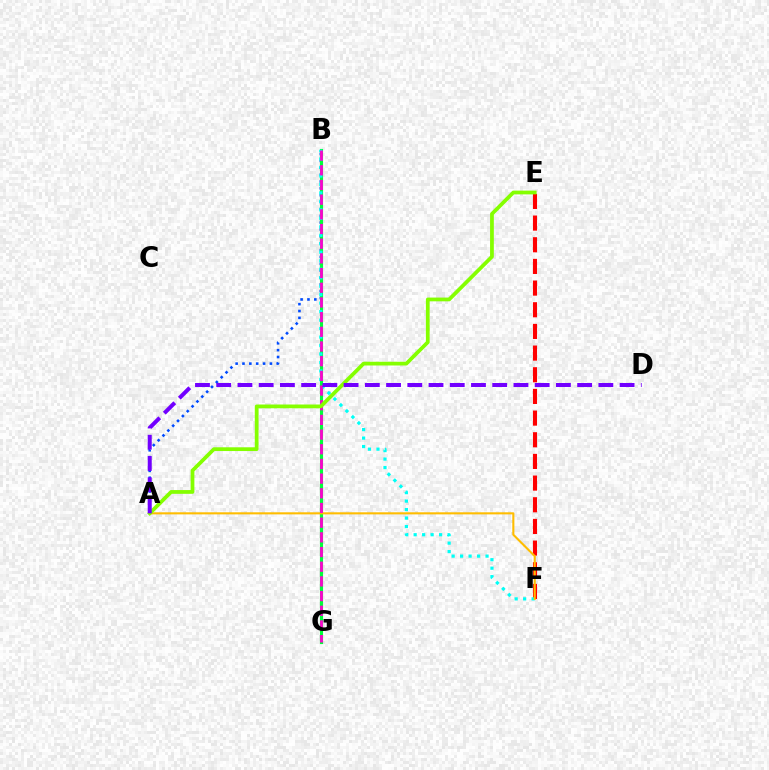{('E', 'F'): [{'color': '#ff0000', 'line_style': 'dashed', 'thickness': 2.94}], ('A', 'B'): [{'color': '#004bff', 'line_style': 'dotted', 'thickness': 1.86}], ('B', 'G'): [{'color': '#00ff39', 'line_style': 'solid', 'thickness': 2.25}, {'color': '#ff00cf', 'line_style': 'dashed', 'thickness': 1.99}], ('B', 'F'): [{'color': '#00fff6', 'line_style': 'dotted', 'thickness': 2.3}], ('A', 'F'): [{'color': '#ffbd00', 'line_style': 'solid', 'thickness': 1.5}], ('A', 'E'): [{'color': '#84ff00', 'line_style': 'solid', 'thickness': 2.71}], ('A', 'D'): [{'color': '#7200ff', 'line_style': 'dashed', 'thickness': 2.88}]}